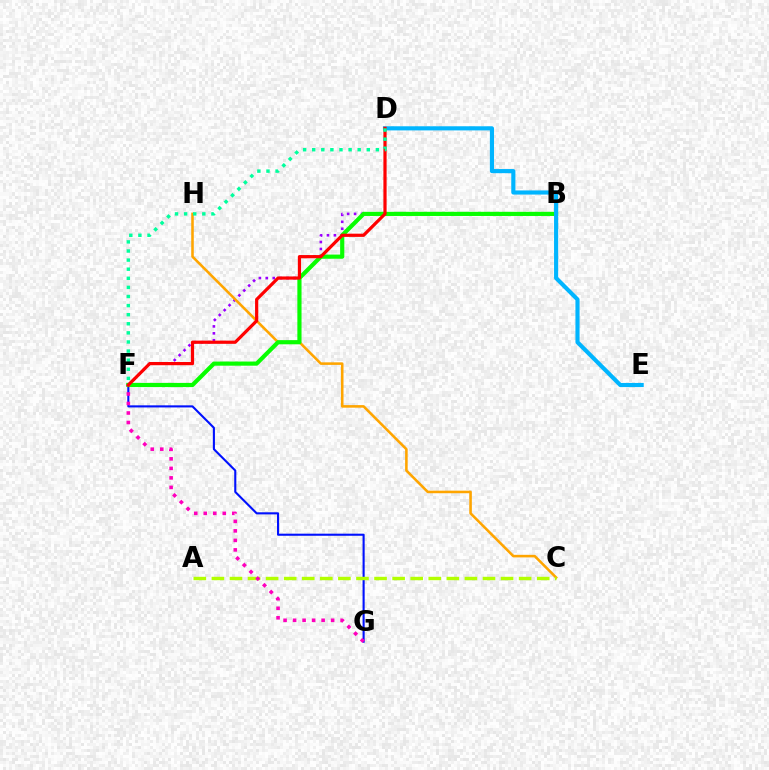{('B', 'F'): [{'color': '#9b00ff', 'line_style': 'dotted', 'thickness': 1.88}, {'color': '#08ff00', 'line_style': 'solid', 'thickness': 3.0}], ('F', 'G'): [{'color': '#0010ff', 'line_style': 'solid', 'thickness': 1.51}, {'color': '#ff00bd', 'line_style': 'dotted', 'thickness': 2.58}], ('C', 'H'): [{'color': '#ffa500', 'line_style': 'solid', 'thickness': 1.85}], ('D', 'E'): [{'color': '#00b5ff', 'line_style': 'solid', 'thickness': 2.97}], ('A', 'C'): [{'color': '#b3ff00', 'line_style': 'dashed', 'thickness': 2.46}], ('D', 'F'): [{'color': '#ff0000', 'line_style': 'solid', 'thickness': 2.31}, {'color': '#00ff9d', 'line_style': 'dotted', 'thickness': 2.47}]}